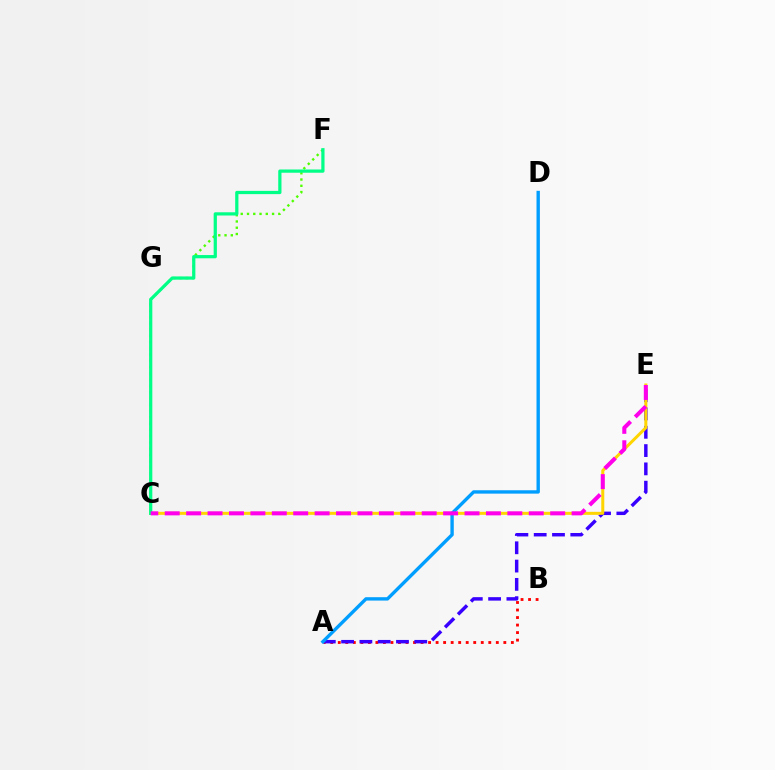{('A', 'B'): [{'color': '#ff0000', 'line_style': 'dotted', 'thickness': 2.04}], ('A', 'E'): [{'color': '#3700ff', 'line_style': 'dashed', 'thickness': 2.49}], ('C', 'F'): [{'color': '#4fff00', 'line_style': 'dotted', 'thickness': 1.7}, {'color': '#00ff86', 'line_style': 'solid', 'thickness': 2.33}], ('C', 'E'): [{'color': '#ffd500', 'line_style': 'solid', 'thickness': 2.17}, {'color': '#ff00ed', 'line_style': 'dashed', 'thickness': 2.91}], ('A', 'D'): [{'color': '#009eff', 'line_style': 'solid', 'thickness': 2.43}]}